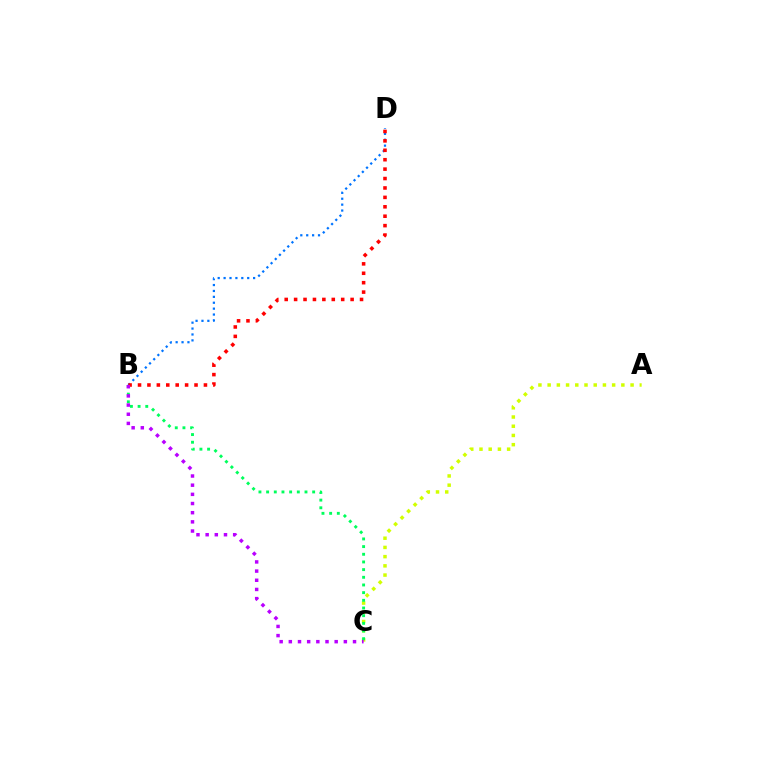{('A', 'C'): [{'color': '#d1ff00', 'line_style': 'dotted', 'thickness': 2.5}], ('B', 'C'): [{'color': '#00ff5c', 'line_style': 'dotted', 'thickness': 2.08}, {'color': '#b900ff', 'line_style': 'dotted', 'thickness': 2.49}], ('B', 'D'): [{'color': '#0074ff', 'line_style': 'dotted', 'thickness': 1.6}, {'color': '#ff0000', 'line_style': 'dotted', 'thickness': 2.56}]}